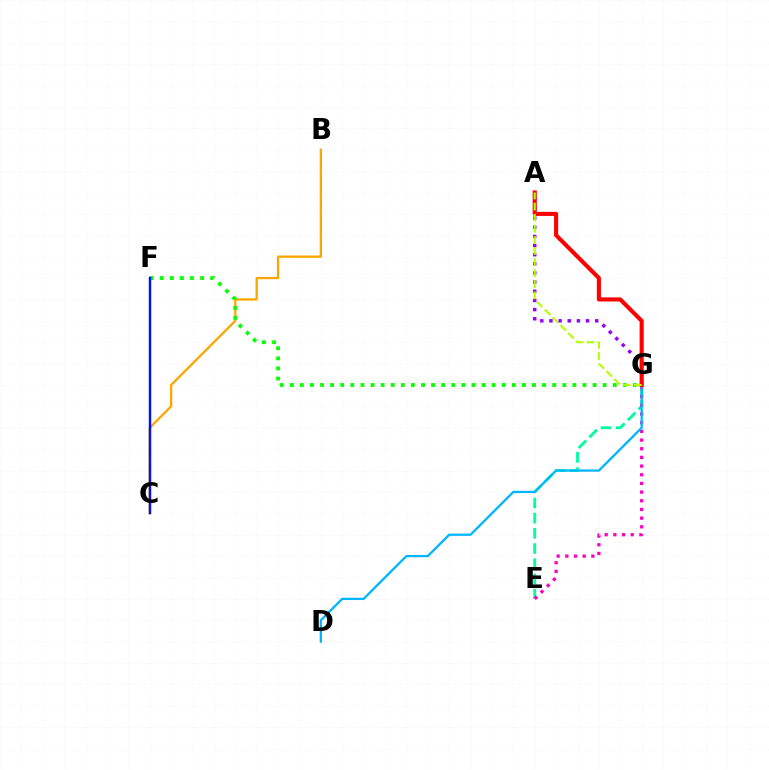{('E', 'G'): [{'color': '#00ff9d', 'line_style': 'dashed', 'thickness': 2.06}, {'color': '#ff00bd', 'line_style': 'dotted', 'thickness': 2.36}], ('A', 'G'): [{'color': '#9b00ff', 'line_style': 'dotted', 'thickness': 2.49}, {'color': '#ff0000', 'line_style': 'solid', 'thickness': 2.96}, {'color': '#b3ff00', 'line_style': 'dashed', 'thickness': 1.51}], ('B', 'C'): [{'color': '#ffa500', 'line_style': 'solid', 'thickness': 1.65}], ('D', 'G'): [{'color': '#00b5ff', 'line_style': 'solid', 'thickness': 1.64}], ('F', 'G'): [{'color': '#08ff00', 'line_style': 'dotted', 'thickness': 2.74}], ('C', 'F'): [{'color': '#0010ff', 'line_style': 'solid', 'thickness': 1.75}]}